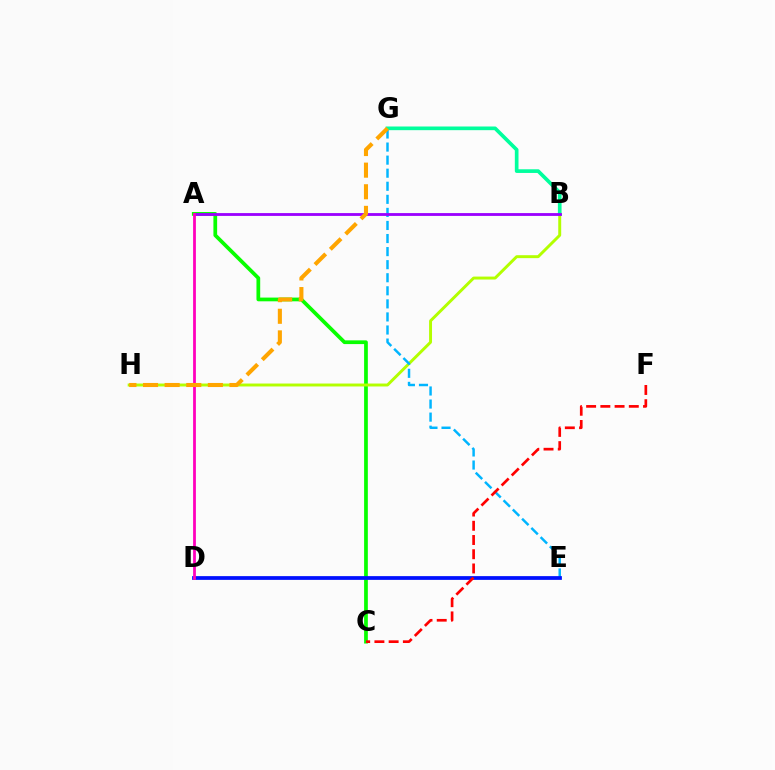{('A', 'C'): [{'color': '#08ff00', 'line_style': 'solid', 'thickness': 2.68}], ('B', 'H'): [{'color': '#b3ff00', 'line_style': 'solid', 'thickness': 2.12}], ('E', 'G'): [{'color': '#00b5ff', 'line_style': 'dashed', 'thickness': 1.78}], ('B', 'G'): [{'color': '#00ff9d', 'line_style': 'solid', 'thickness': 2.64}], ('A', 'B'): [{'color': '#9b00ff', 'line_style': 'solid', 'thickness': 2.03}], ('D', 'E'): [{'color': '#0010ff', 'line_style': 'solid', 'thickness': 2.7}], ('A', 'D'): [{'color': '#ff00bd', 'line_style': 'solid', 'thickness': 2.0}], ('G', 'H'): [{'color': '#ffa500', 'line_style': 'dashed', 'thickness': 2.94}], ('C', 'F'): [{'color': '#ff0000', 'line_style': 'dashed', 'thickness': 1.93}]}